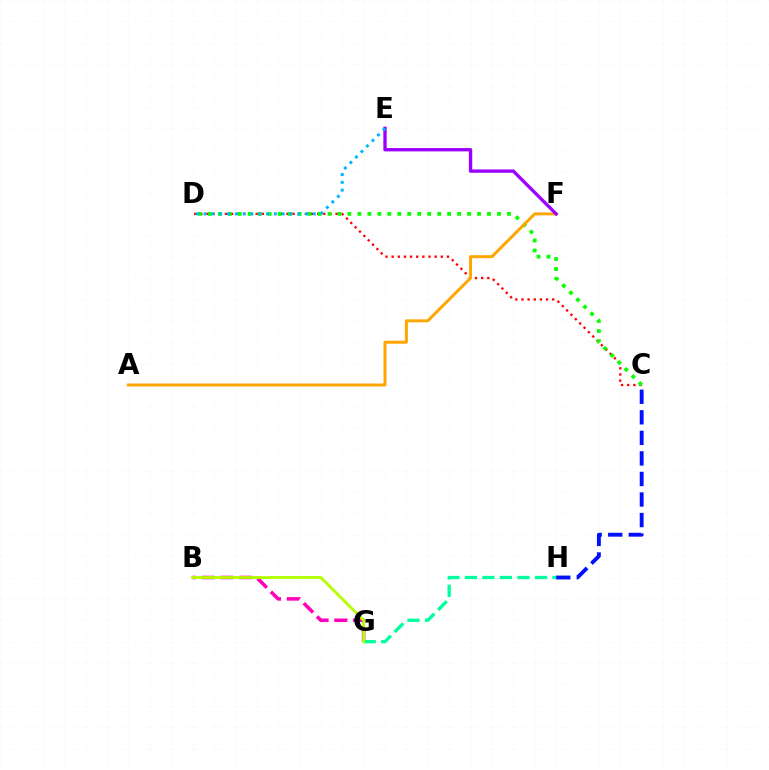{('C', 'D'): [{'color': '#ff0000', 'line_style': 'dotted', 'thickness': 1.67}, {'color': '#08ff00', 'line_style': 'dotted', 'thickness': 2.71}], ('C', 'H'): [{'color': '#0010ff', 'line_style': 'dashed', 'thickness': 2.79}], ('B', 'G'): [{'color': '#ff00bd', 'line_style': 'dashed', 'thickness': 2.55}, {'color': '#b3ff00', 'line_style': 'solid', 'thickness': 2.03}], ('G', 'H'): [{'color': '#00ff9d', 'line_style': 'dashed', 'thickness': 2.38}], ('A', 'F'): [{'color': '#ffa500', 'line_style': 'solid', 'thickness': 2.14}], ('E', 'F'): [{'color': '#9b00ff', 'line_style': 'solid', 'thickness': 2.4}], ('D', 'E'): [{'color': '#00b5ff', 'line_style': 'dotted', 'thickness': 2.12}]}